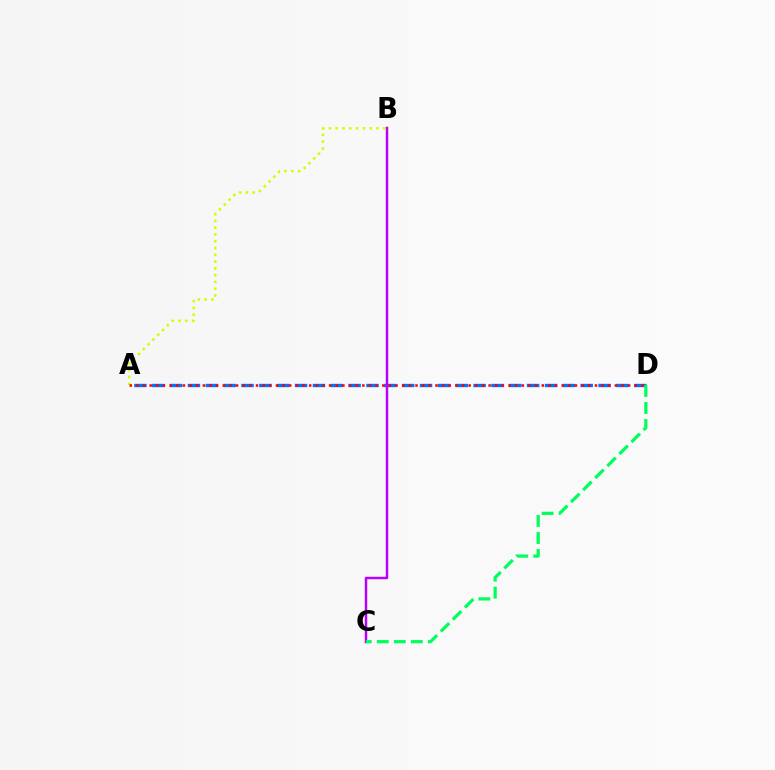{('A', 'D'): [{'color': '#0074ff', 'line_style': 'dashed', 'thickness': 2.43}, {'color': '#ff0000', 'line_style': 'dotted', 'thickness': 1.81}], ('B', 'C'): [{'color': '#b900ff', 'line_style': 'solid', 'thickness': 1.78}], ('A', 'B'): [{'color': '#d1ff00', 'line_style': 'dotted', 'thickness': 1.84}], ('C', 'D'): [{'color': '#00ff5c', 'line_style': 'dashed', 'thickness': 2.31}]}